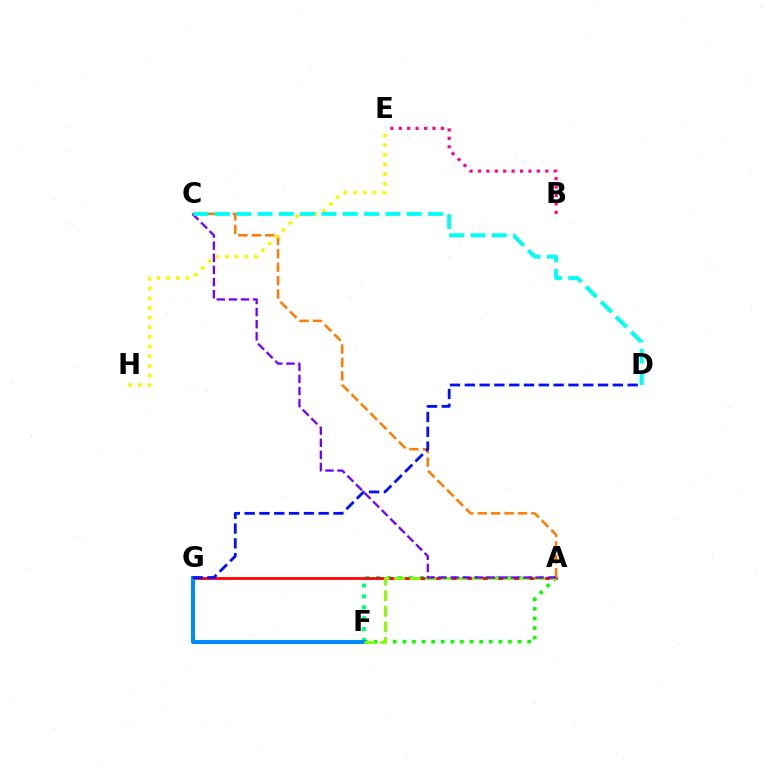{('A', 'F'): [{'color': '#00ff74', 'line_style': 'dotted', 'thickness': 2.96}, {'color': '#08ff00', 'line_style': 'dotted', 'thickness': 2.61}, {'color': '#84ff00', 'line_style': 'dashed', 'thickness': 2.12}], ('F', 'G'): [{'color': '#ee00ff', 'line_style': 'dashed', 'thickness': 1.73}, {'color': '#008cff', 'line_style': 'solid', 'thickness': 2.89}], ('A', 'G'): [{'color': '#ff0000', 'line_style': 'solid', 'thickness': 2.0}], ('A', 'C'): [{'color': '#ff7c00', 'line_style': 'dashed', 'thickness': 1.82}, {'color': '#7200ff', 'line_style': 'dashed', 'thickness': 1.65}], ('E', 'H'): [{'color': '#fcf500', 'line_style': 'dotted', 'thickness': 2.63}], ('D', 'G'): [{'color': '#0010ff', 'line_style': 'dashed', 'thickness': 2.01}], ('C', 'D'): [{'color': '#00fff6', 'line_style': 'dashed', 'thickness': 2.9}], ('B', 'E'): [{'color': '#ff0094', 'line_style': 'dotted', 'thickness': 2.29}]}